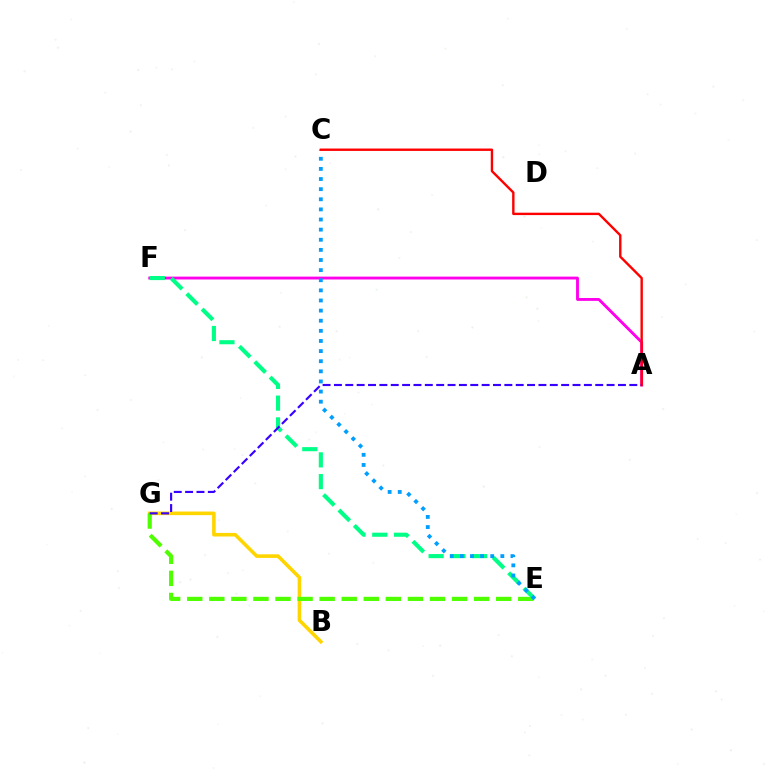{('A', 'F'): [{'color': '#ff00ed', 'line_style': 'solid', 'thickness': 2.06}], ('B', 'G'): [{'color': '#ffd500', 'line_style': 'solid', 'thickness': 2.58}], ('E', 'G'): [{'color': '#4fff00', 'line_style': 'dashed', 'thickness': 3.0}], ('E', 'F'): [{'color': '#00ff86', 'line_style': 'dashed', 'thickness': 2.95}], ('C', 'E'): [{'color': '#009eff', 'line_style': 'dotted', 'thickness': 2.75}], ('A', 'C'): [{'color': '#ff0000', 'line_style': 'solid', 'thickness': 1.72}], ('A', 'G'): [{'color': '#3700ff', 'line_style': 'dashed', 'thickness': 1.54}]}